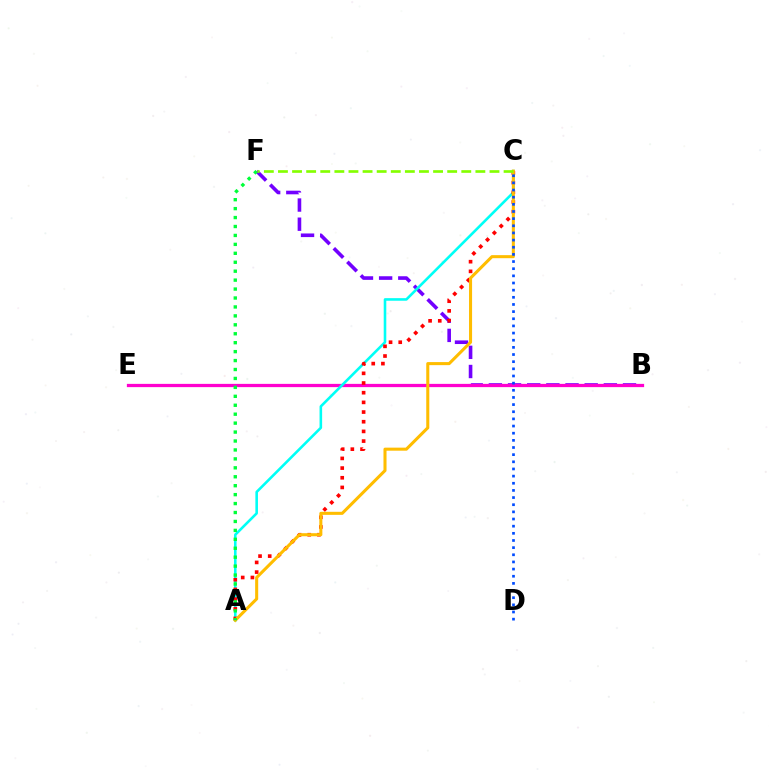{('B', 'F'): [{'color': '#7200ff', 'line_style': 'dashed', 'thickness': 2.6}], ('B', 'E'): [{'color': '#ff00cf', 'line_style': 'solid', 'thickness': 2.35}], ('A', 'C'): [{'color': '#00fff6', 'line_style': 'solid', 'thickness': 1.87}, {'color': '#ff0000', 'line_style': 'dotted', 'thickness': 2.63}, {'color': '#ffbd00', 'line_style': 'solid', 'thickness': 2.2}], ('A', 'F'): [{'color': '#00ff39', 'line_style': 'dotted', 'thickness': 2.43}], ('C', 'D'): [{'color': '#004bff', 'line_style': 'dotted', 'thickness': 1.94}], ('C', 'F'): [{'color': '#84ff00', 'line_style': 'dashed', 'thickness': 1.92}]}